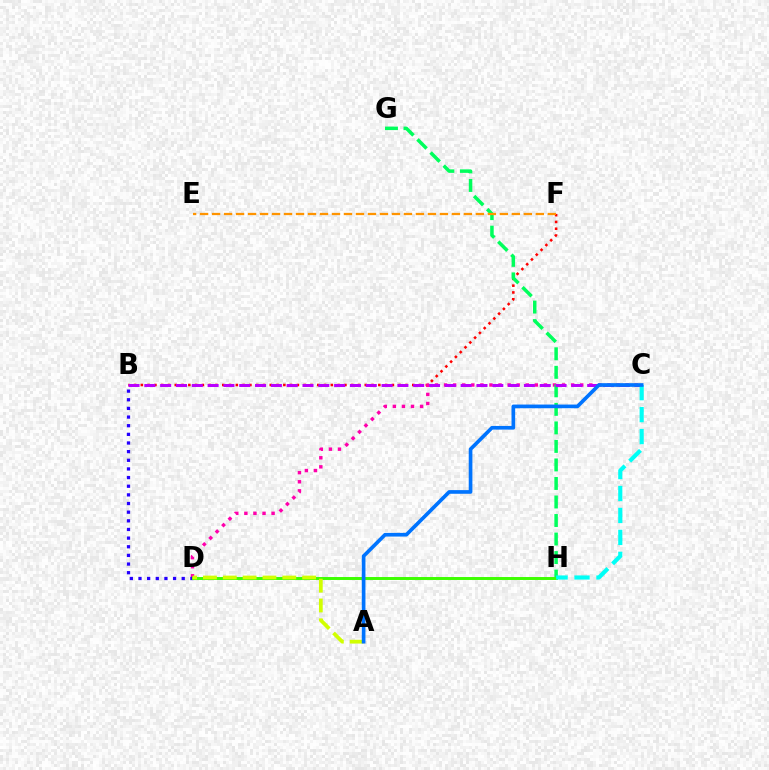{('B', 'F'): [{'color': '#ff0000', 'line_style': 'dotted', 'thickness': 1.84}], ('C', 'D'): [{'color': '#ff00ac', 'line_style': 'dotted', 'thickness': 2.47}], ('G', 'H'): [{'color': '#00ff5c', 'line_style': 'dashed', 'thickness': 2.52}], ('B', 'D'): [{'color': '#2500ff', 'line_style': 'dotted', 'thickness': 2.35}], ('D', 'H'): [{'color': '#3dff00', 'line_style': 'solid', 'thickness': 2.13}], ('E', 'F'): [{'color': '#ff9400', 'line_style': 'dashed', 'thickness': 1.63}], ('B', 'C'): [{'color': '#b900ff', 'line_style': 'dashed', 'thickness': 2.15}], ('A', 'D'): [{'color': '#d1ff00', 'line_style': 'dashed', 'thickness': 2.7}], ('C', 'H'): [{'color': '#00fff6', 'line_style': 'dashed', 'thickness': 2.98}], ('A', 'C'): [{'color': '#0074ff', 'line_style': 'solid', 'thickness': 2.64}]}